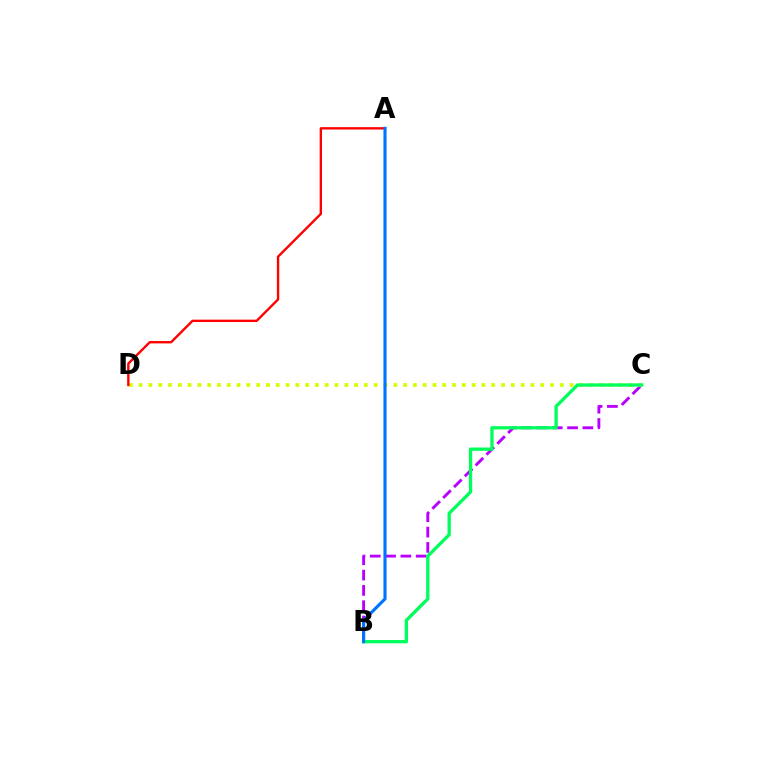{('B', 'C'): [{'color': '#b900ff', 'line_style': 'dashed', 'thickness': 2.08}, {'color': '#00ff5c', 'line_style': 'solid', 'thickness': 2.37}], ('C', 'D'): [{'color': '#d1ff00', 'line_style': 'dotted', 'thickness': 2.66}], ('A', 'D'): [{'color': '#ff0000', 'line_style': 'solid', 'thickness': 1.71}], ('A', 'B'): [{'color': '#0074ff', 'line_style': 'solid', 'thickness': 2.24}]}